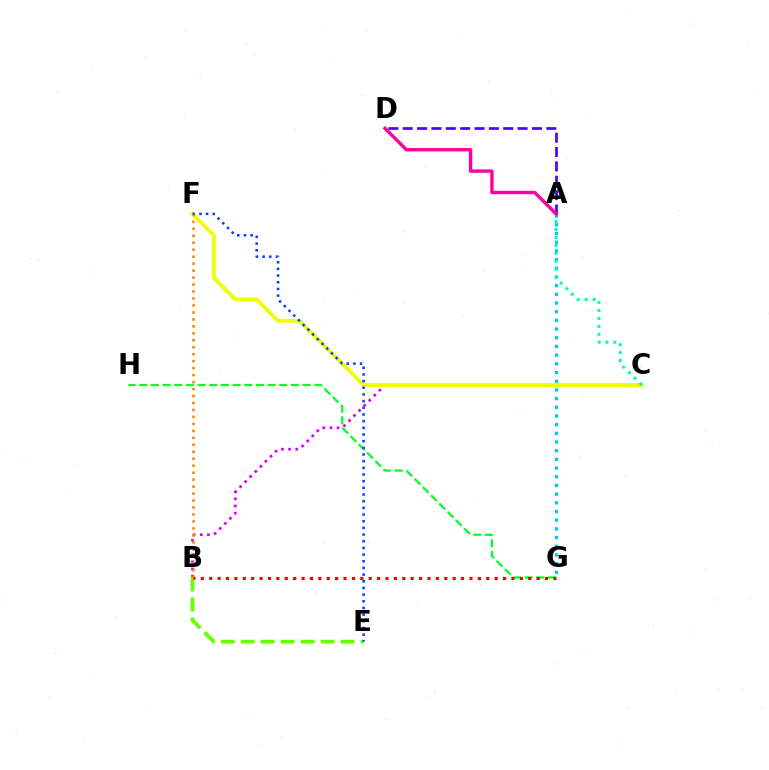{('B', 'C'): [{'color': '#d600ff', 'line_style': 'dotted', 'thickness': 1.95}], ('G', 'H'): [{'color': '#00ff27', 'line_style': 'dashed', 'thickness': 1.59}], ('C', 'F'): [{'color': '#eeff00', 'line_style': 'solid', 'thickness': 2.73}], ('A', 'D'): [{'color': '#4f00ff', 'line_style': 'dashed', 'thickness': 1.95}, {'color': '#ff00a0', 'line_style': 'solid', 'thickness': 2.45}], ('B', 'E'): [{'color': '#66ff00', 'line_style': 'dashed', 'thickness': 2.71}], ('E', 'F'): [{'color': '#003fff', 'line_style': 'dotted', 'thickness': 1.81}], ('A', 'G'): [{'color': '#00c7ff', 'line_style': 'dotted', 'thickness': 2.36}], ('B', 'F'): [{'color': '#ff8800', 'line_style': 'dotted', 'thickness': 1.89}], ('A', 'C'): [{'color': '#00ffaf', 'line_style': 'dotted', 'thickness': 2.16}], ('B', 'G'): [{'color': '#ff0000', 'line_style': 'dotted', 'thickness': 2.28}]}